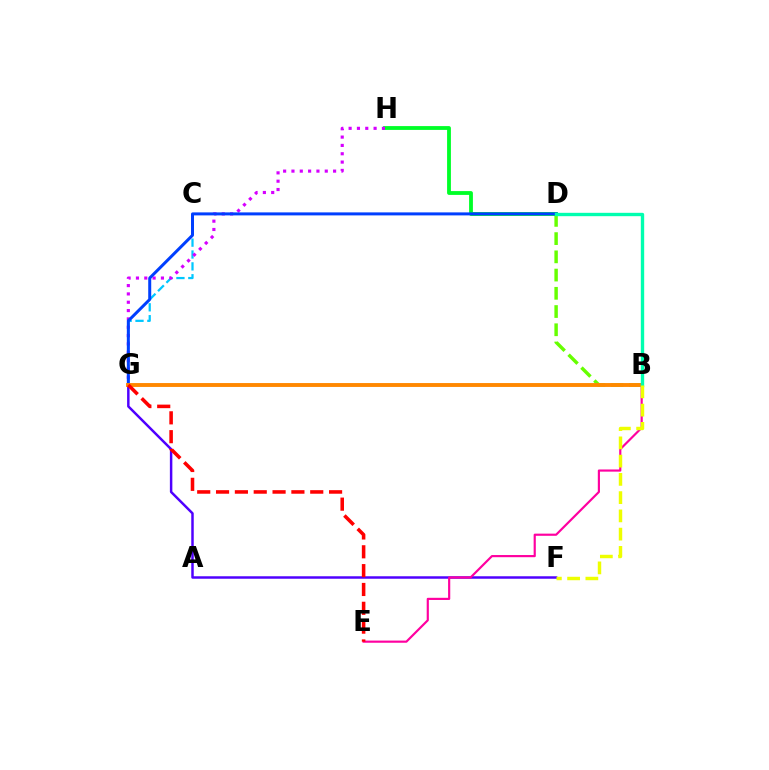{('F', 'G'): [{'color': '#4f00ff', 'line_style': 'solid', 'thickness': 1.78}], ('B', 'D'): [{'color': '#66ff00', 'line_style': 'dashed', 'thickness': 2.48}, {'color': '#00ffaf', 'line_style': 'solid', 'thickness': 2.42}], ('D', 'H'): [{'color': '#00ff27', 'line_style': 'solid', 'thickness': 2.75}], ('C', 'G'): [{'color': '#00c7ff', 'line_style': 'dashed', 'thickness': 1.61}], ('G', 'H'): [{'color': '#d600ff', 'line_style': 'dotted', 'thickness': 2.26}], ('B', 'E'): [{'color': '#ff00a0', 'line_style': 'solid', 'thickness': 1.56}], ('D', 'G'): [{'color': '#003fff', 'line_style': 'solid', 'thickness': 2.16}], ('B', 'G'): [{'color': '#ff8800', 'line_style': 'solid', 'thickness': 2.79}], ('E', 'G'): [{'color': '#ff0000', 'line_style': 'dashed', 'thickness': 2.56}], ('B', 'F'): [{'color': '#eeff00', 'line_style': 'dashed', 'thickness': 2.48}]}